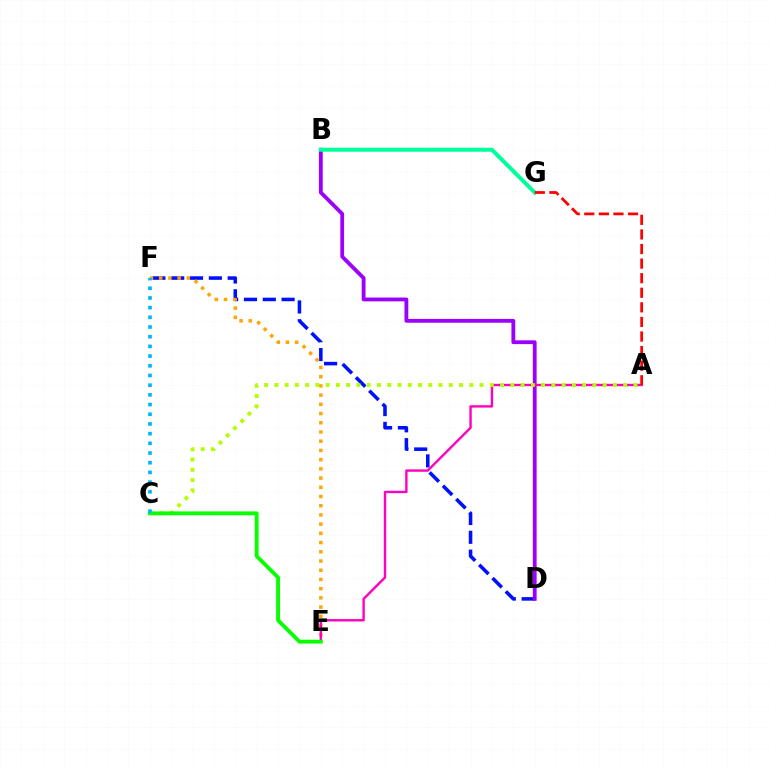{('D', 'F'): [{'color': '#0010ff', 'line_style': 'dashed', 'thickness': 2.56}], ('E', 'F'): [{'color': '#ffa500', 'line_style': 'dotted', 'thickness': 2.5}], ('B', 'D'): [{'color': '#9b00ff', 'line_style': 'solid', 'thickness': 2.75}], ('B', 'G'): [{'color': '#00ff9d', 'line_style': 'solid', 'thickness': 2.89}], ('A', 'E'): [{'color': '#ff00bd', 'line_style': 'solid', 'thickness': 1.72}], ('A', 'C'): [{'color': '#b3ff00', 'line_style': 'dotted', 'thickness': 2.79}], ('A', 'G'): [{'color': '#ff0000', 'line_style': 'dashed', 'thickness': 1.98}], ('C', 'E'): [{'color': '#08ff00', 'line_style': 'solid', 'thickness': 2.77}], ('C', 'F'): [{'color': '#00b5ff', 'line_style': 'dotted', 'thickness': 2.63}]}